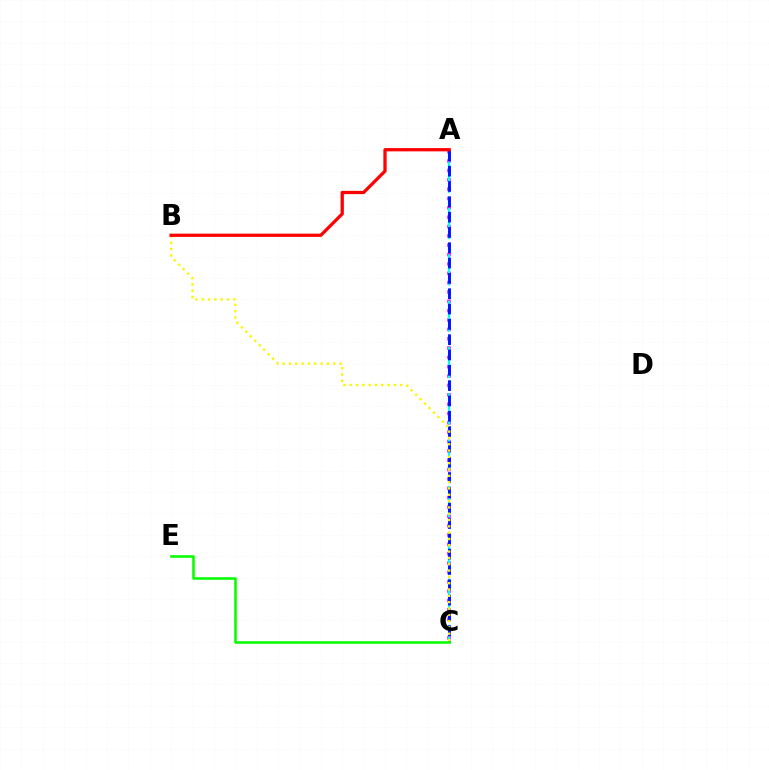{('A', 'C'): [{'color': '#ee00ff', 'line_style': 'dotted', 'thickness': 2.54}, {'color': '#00fff6', 'line_style': 'dashed', 'thickness': 1.57}, {'color': '#0010ff', 'line_style': 'dashed', 'thickness': 2.08}], ('C', 'E'): [{'color': '#08ff00', 'line_style': 'solid', 'thickness': 1.86}], ('B', 'C'): [{'color': '#fcf500', 'line_style': 'dotted', 'thickness': 1.72}], ('A', 'B'): [{'color': '#ff0000', 'line_style': 'solid', 'thickness': 2.35}]}